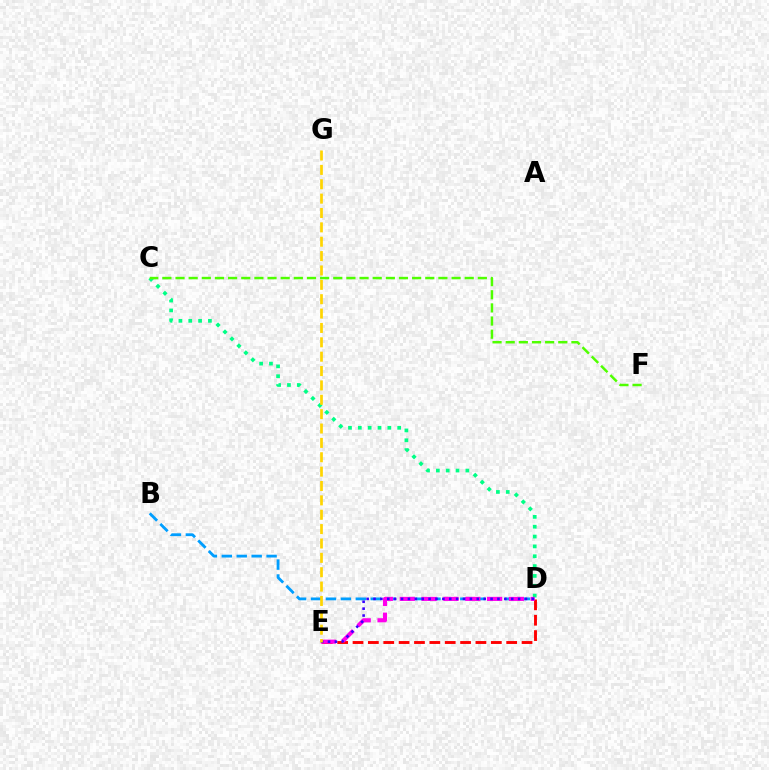{('D', 'E'): [{'color': '#ff0000', 'line_style': 'dashed', 'thickness': 2.09}, {'color': '#ff00ed', 'line_style': 'dashed', 'thickness': 2.96}, {'color': '#3700ff', 'line_style': 'dotted', 'thickness': 1.87}], ('B', 'D'): [{'color': '#009eff', 'line_style': 'dashed', 'thickness': 2.03}], ('C', 'D'): [{'color': '#00ff86', 'line_style': 'dotted', 'thickness': 2.67}], ('C', 'F'): [{'color': '#4fff00', 'line_style': 'dashed', 'thickness': 1.79}], ('E', 'G'): [{'color': '#ffd500', 'line_style': 'dashed', 'thickness': 1.95}]}